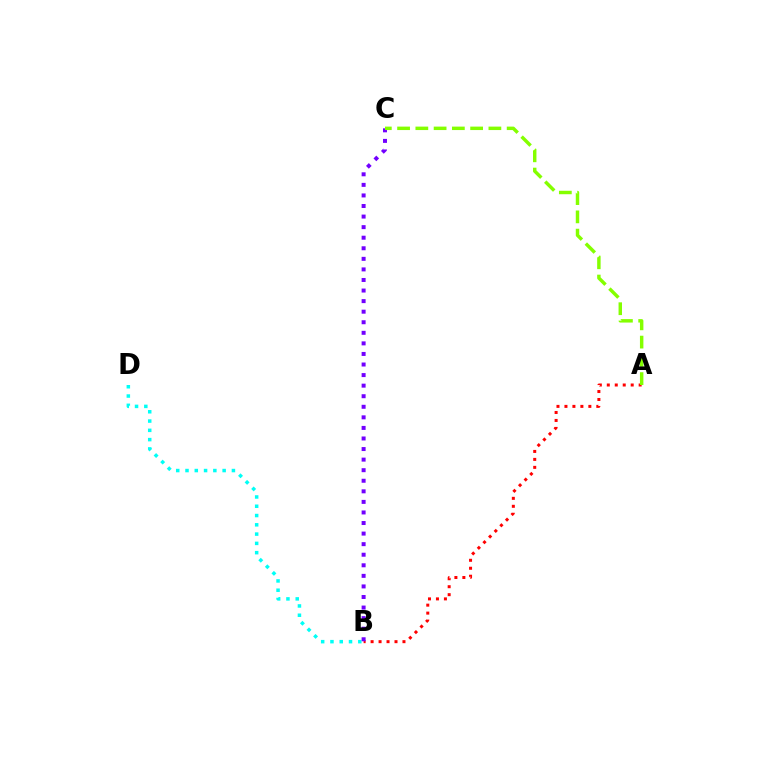{('A', 'B'): [{'color': '#ff0000', 'line_style': 'dotted', 'thickness': 2.16}], ('B', 'D'): [{'color': '#00fff6', 'line_style': 'dotted', 'thickness': 2.52}], ('B', 'C'): [{'color': '#7200ff', 'line_style': 'dotted', 'thickness': 2.87}], ('A', 'C'): [{'color': '#84ff00', 'line_style': 'dashed', 'thickness': 2.48}]}